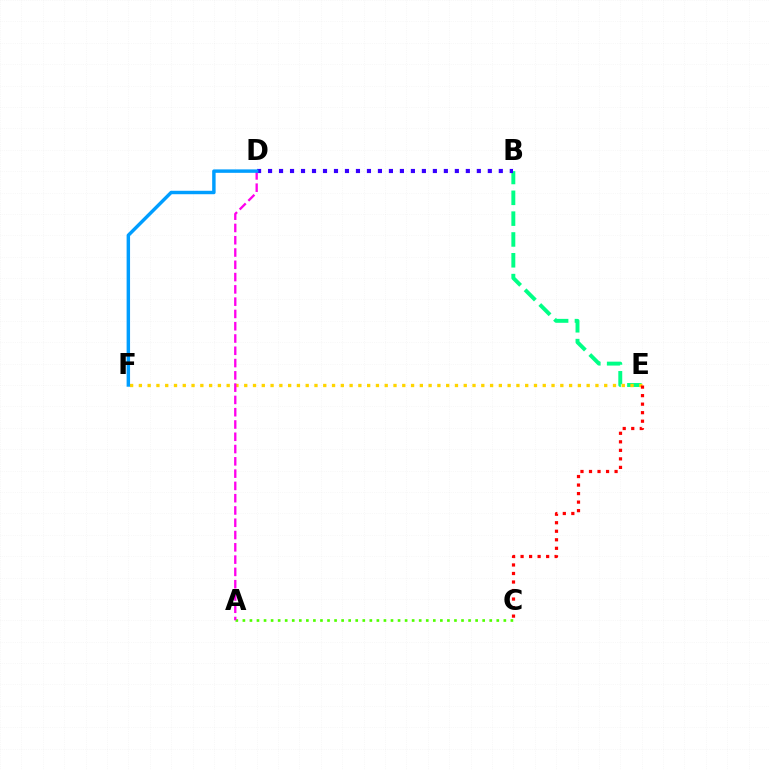{('B', 'E'): [{'color': '#00ff86', 'line_style': 'dashed', 'thickness': 2.83}], ('A', 'C'): [{'color': '#4fff00', 'line_style': 'dotted', 'thickness': 1.92}], ('B', 'D'): [{'color': '#3700ff', 'line_style': 'dotted', 'thickness': 2.99}], ('E', 'F'): [{'color': '#ffd500', 'line_style': 'dotted', 'thickness': 2.39}], ('A', 'D'): [{'color': '#ff00ed', 'line_style': 'dashed', 'thickness': 1.67}], ('D', 'F'): [{'color': '#009eff', 'line_style': 'solid', 'thickness': 2.48}], ('C', 'E'): [{'color': '#ff0000', 'line_style': 'dotted', 'thickness': 2.32}]}